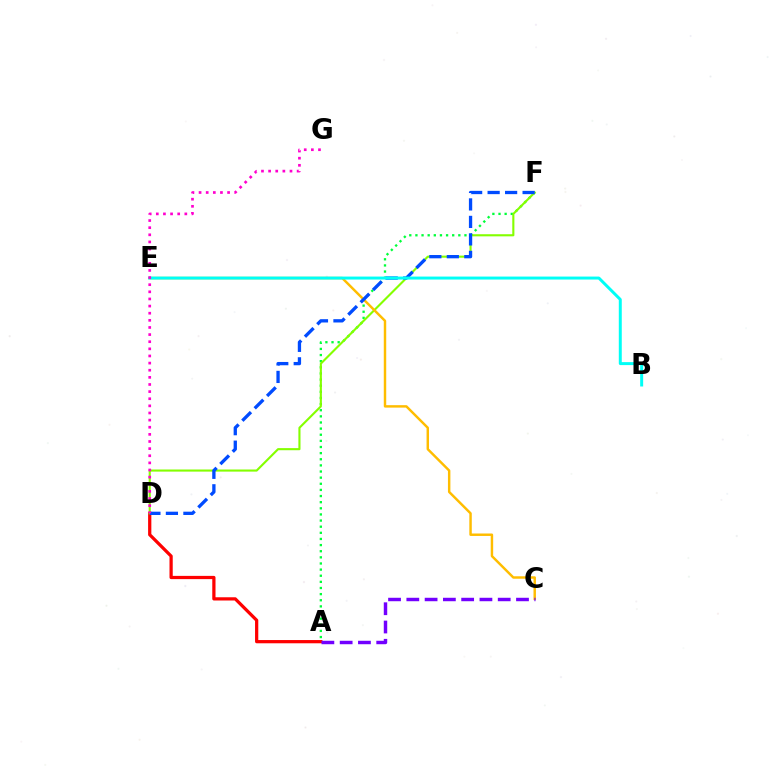{('A', 'F'): [{'color': '#00ff39', 'line_style': 'dotted', 'thickness': 1.67}], ('A', 'D'): [{'color': '#ff0000', 'line_style': 'solid', 'thickness': 2.33}], ('D', 'F'): [{'color': '#84ff00', 'line_style': 'solid', 'thickness': 1.52}, {'color': '#004bff', 'line_style': 'dashed', 'thickness': 2.38}], ('C', 'E'): [{'color': '#ffbd00', 'line_style': 'solid', 'thickness': 1.76}], ('B', 'E'): [{'color': '#00fff6', 'line_style': 'solid', 'thickness': 2.14}], ('A', 'C'): [{'color': '#7200ff', 'line_style': 'dashed', 'thickness': 2.48}], ('D', 'G'): [{'color': '#ff00cf', 'line_style': 'dotted', 'thickness': 1.94}]}